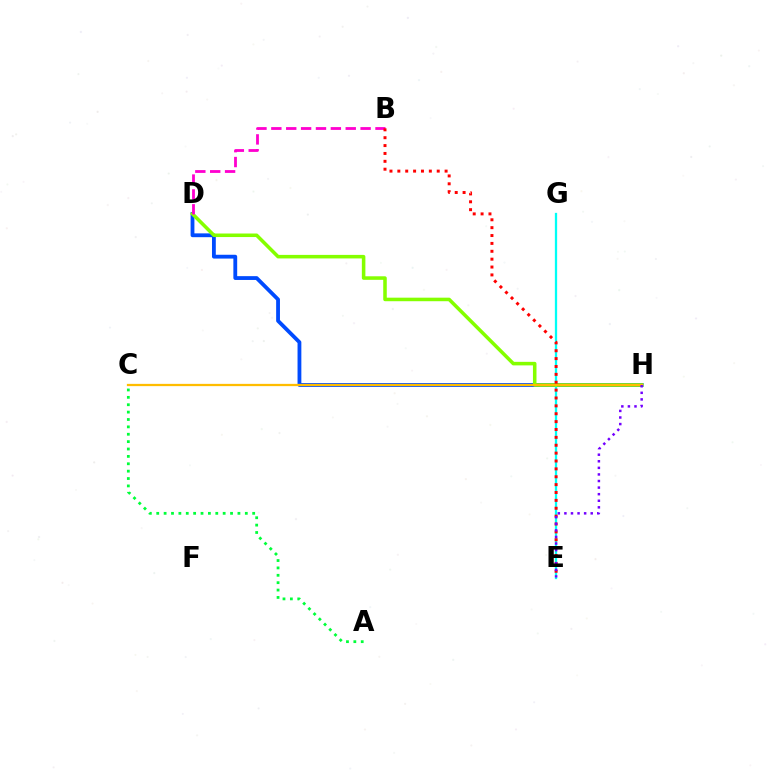{('D', 'H'): [{'color': '#004bff', 'line_style': 'solid', 'thickness': 2.75}, {'color': '#84ff00', 'line_style': 'solid', 'thickness': 2.55}], ('E', 'G'): [{'color': '#00fff6', 'line_style': 'solid', 'thickness': 1.64}], ('A', 'C'): [{'color': '#00ff39', 'line_style': 'dotted', 'thickness': 2.01}], ('B', 'D'): [{'color': '#ff00cf', 'line_style': 'dashed', 'thickness': 2.02}], ('C', 'H'): [{'color': '#ffbd00', 'line_style': 'solid', 'thickness': 1.63}], ('B', 'E'): [{'color': '#ff0000', 'line_style': 'dotted', 'thickness': 2.14}], ('E', 'H'): [{'color': '#7200ff', 'line_style': 'dotted', 'thickness': 1.79}]}